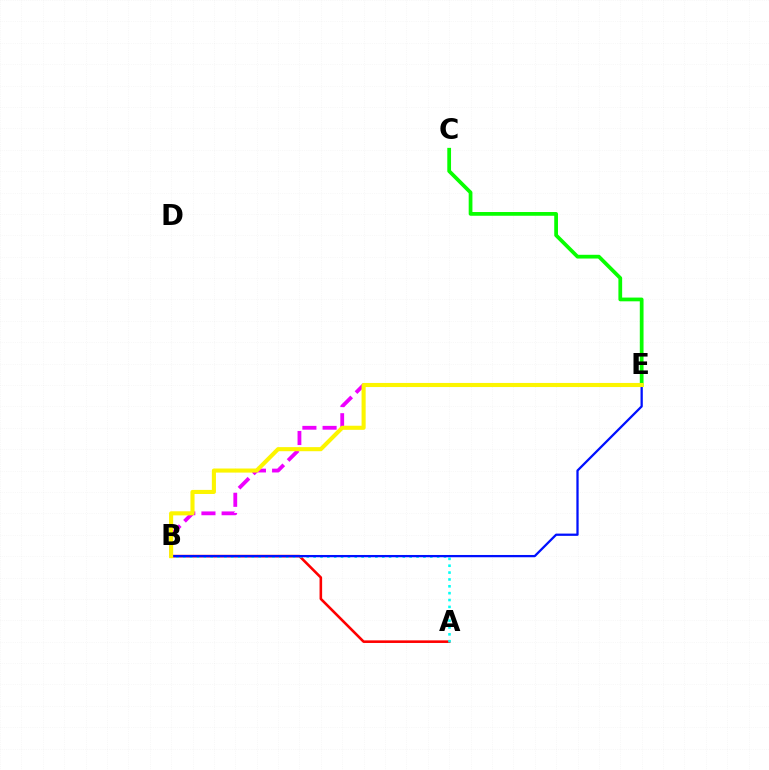{('B', 'E'): [{'color': '#ee00ff', 'line_style': 'dashed', 'thickness': 2.74}, {'color': '#0010ff', 'line_style': 'solid', 'thickness': 1.63}, {'color': '#fcf500', 'line_style': 'solid', 'thickness': 2.94}], ('A', 'B'): [{'color': '#ff0000', 'line_style': 'solid', 'thickness': 1.87}, {'color': '#00fff6', 'line_style': 'dotted', 'thickness': 1.86}], ('C', 'E'): [{'color': '#08ff00', 'line_style': 'solid', 'thickness': 2.69}]}